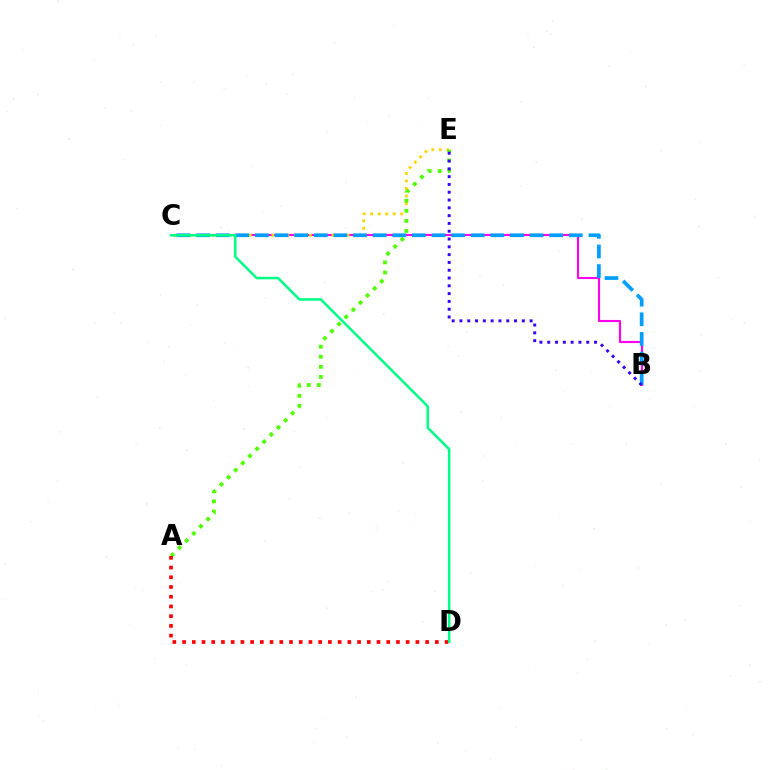{('B', 'C'): [{'color': '#ff00ed', 'line_style': 'solid', 'thickness': 1.54}, {'color': '#009eff', 'line_style': 'dashed', 'thickness': 2.67}], ('C', 'E'): [{'color': '#ffd500', 'line_style': 'dotted', 'thickness': 2.04}], ('A', 'E'): [{'color': '#4fff00', 'line_style': 'dotted', 'thickness': 2.74}], ('A', 'D'): [{'color': '#ff0000', 'line_style': 'dotted', 'thickness': 2.64}], ('B', 'E'): [{'color': '#3700ff', 'line_style': 'dotted', 'thickness': 2.12}], ('C', 'D'): [{'color': '#00ff86', 'line_style': 'solid', 'thickness': 1.82}]}